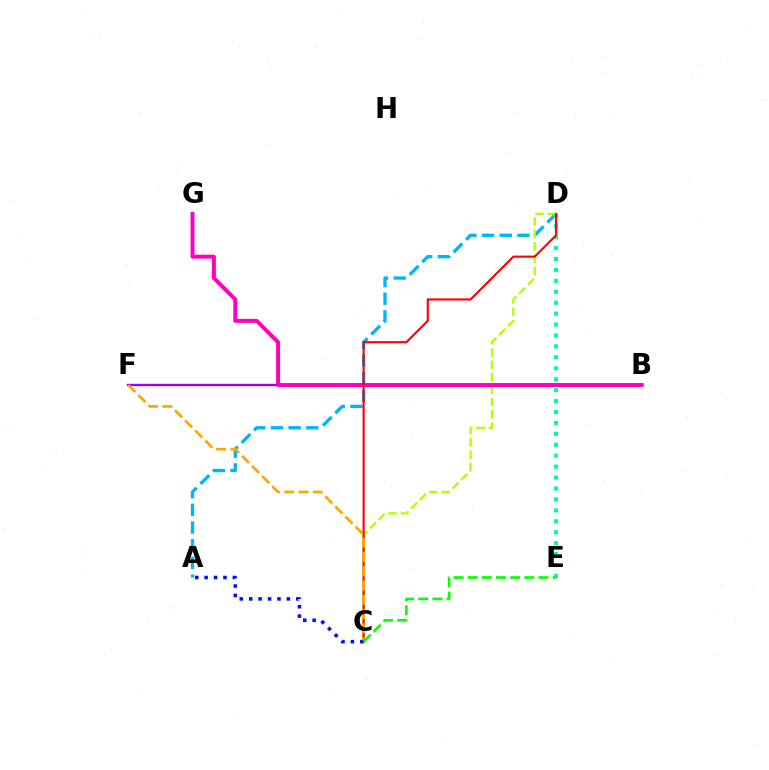{('A', 'D'): [{'color': '#00b5ff', 'line_style': 'dashed', 'thickness': 2.4}], ('C', 'D'): [{'color': '#b3ff00', 'line_style': 'dashed', 'thickness': 1.68}, {'color': '#ff0000', 'line_style': 'solid', 'thickness': 1.53}], ('D', 'E'): [{'color': '#00ff9d', 'line_style': 'dotted', 'thickness': 2.97}], ('B', 'F'): [{'color': '#9b00ff', 'line_style': 'solid', 'thickness': 1.7}], ('B', 'G'): [{'color': '#ff00bd', 'line_style': 'solid', 'thickness': 2.85}], ('C', 'F'): [{'color': '#ffa500', 'line_style': 'dashed', 'thickness': 1.94}], ('A', 'C'): [{'color': '#0010ff', 'line_style': 'dotted', 'thickness': 2.56}], ('C', 'E'): [{'color': '#08ff00', 'line_style': 'dashed', 'thickness': 1.92}]}